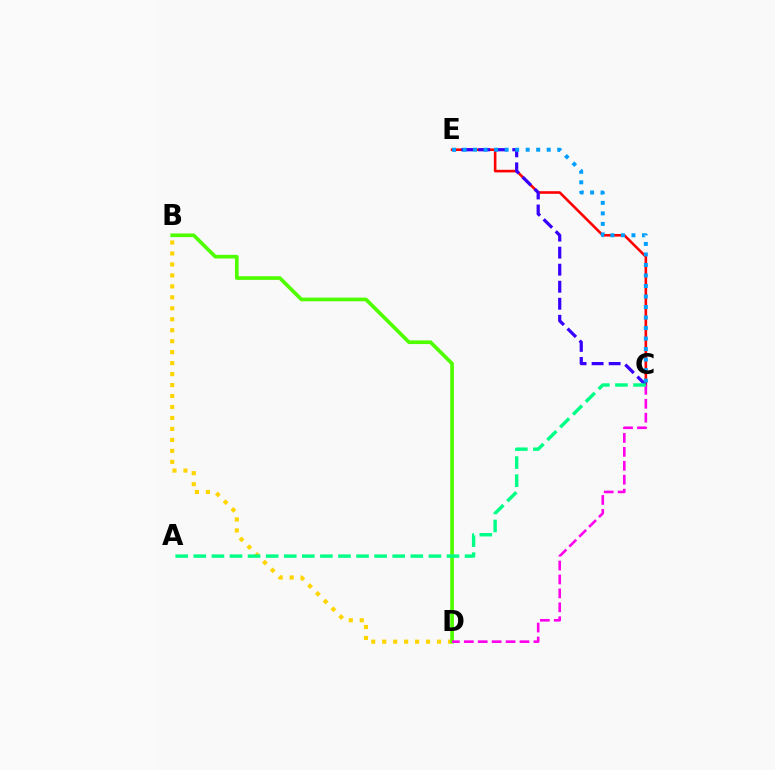{('B', 'D'): [{'color': '#ffd500', 'line_style': 'dotted', 'thickness': 2.98}, {'color': '#4fff00', 'line_style': 'solid', 'thickness': 2.64}], ('C', 'E'): [{'color': '#ff0000', 'line_style': 'solid', 'thickness': 1.87}, {'color': '#3700ff', 'line_style': 'dashed', 'thickness': 2.31}, {'color': '#009eff', 'line_style': 'dotted', 'thickness': 2.86}], ('C', 'D'): [{'color': '#ff00ed', 'line_style': 'dashed', 'thickness': 1.89}], ('A', 'C'): [{'color': '#00ff86', 'line_style': 'dashed', 'thickness': 2.46}]}